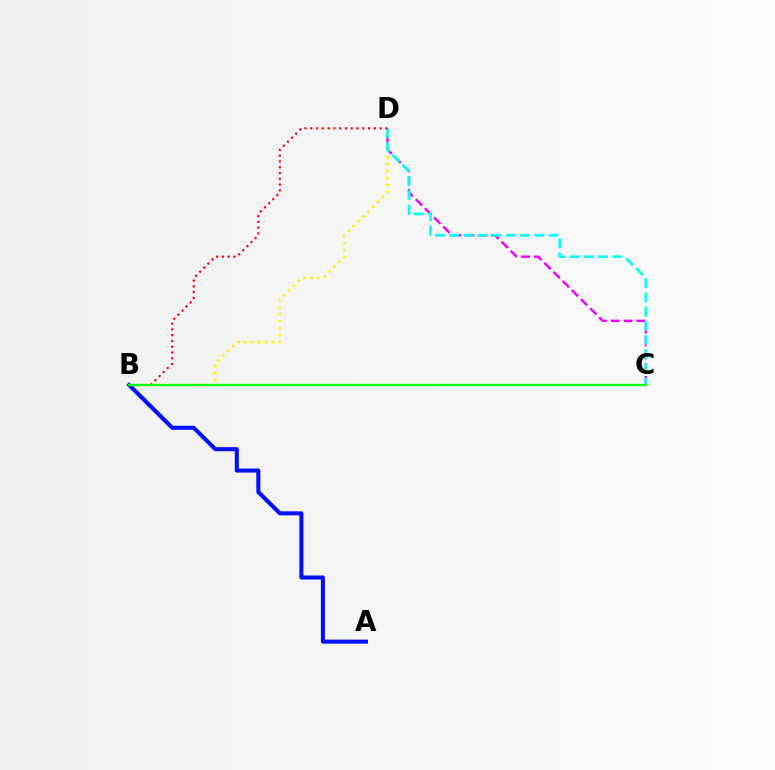{('A', 'B'): [{'color': '#0010ff', 'line_style': 'solid', 'thickness': 2.92}], ('B', 'D'): [{'color': '#fcf500', 'line_style': 'dotted', 'thickness': 1.88}, {'color': '#ff0000', 'line_style': 'dotted', 'thickness': 1.57}], ('C', 'D'): [{'color': '#ee00ff', 'line_style': 'dashed', 'thickness': 1.75}, {'color': '#00fff6', 'line_style': 'dashed', 'thickness': 1.93}], ('B', 'C'): [{'color': '#08ff00', 'line_style': 'solid', 'thickness': 1.61}]}